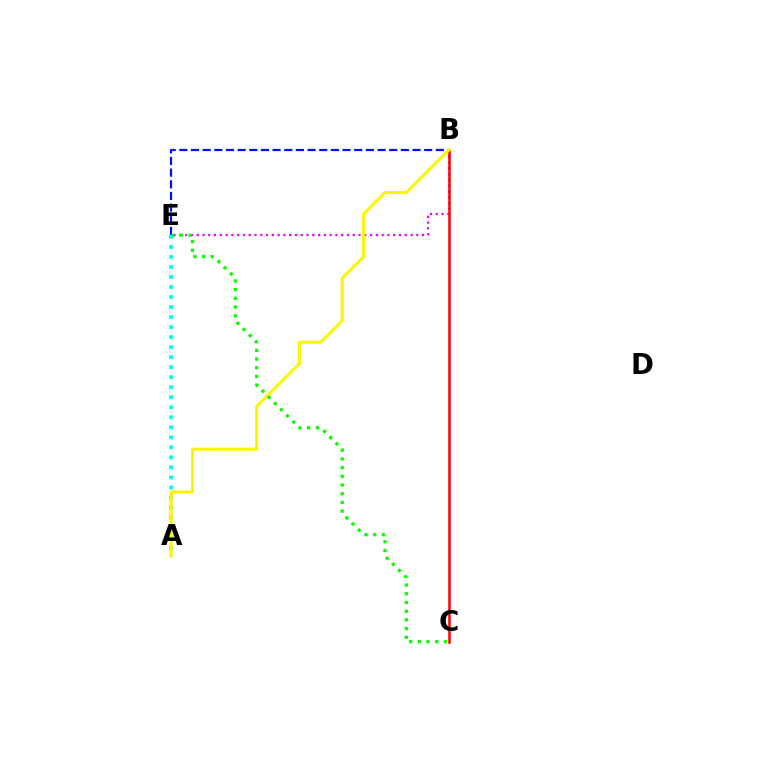{('B', 'E'): [{'color': '#ee00ff', 'line_style': 'dotted', 'thickness': 1.57}, {'color': '#0010ff', 'line_style': 'dashed', 'thickness': 1.58}], ('B', 'C'): [{'color': '#ff0000', 'line_style': 'solid', 'thickness': 1.82}], ('A', 'E'): [{'color': '#00fff6', 'line_style': 'dotted', 'thickness': 2.72}], ('A', 'B'): [{'color': '#fcf500', 'line_style': 'solid', 'thickness': 2.19}], ('C', 'E'): [{'color': '#08ff00', 'line_style': 'dotted', 'thickness': 2.36}]}